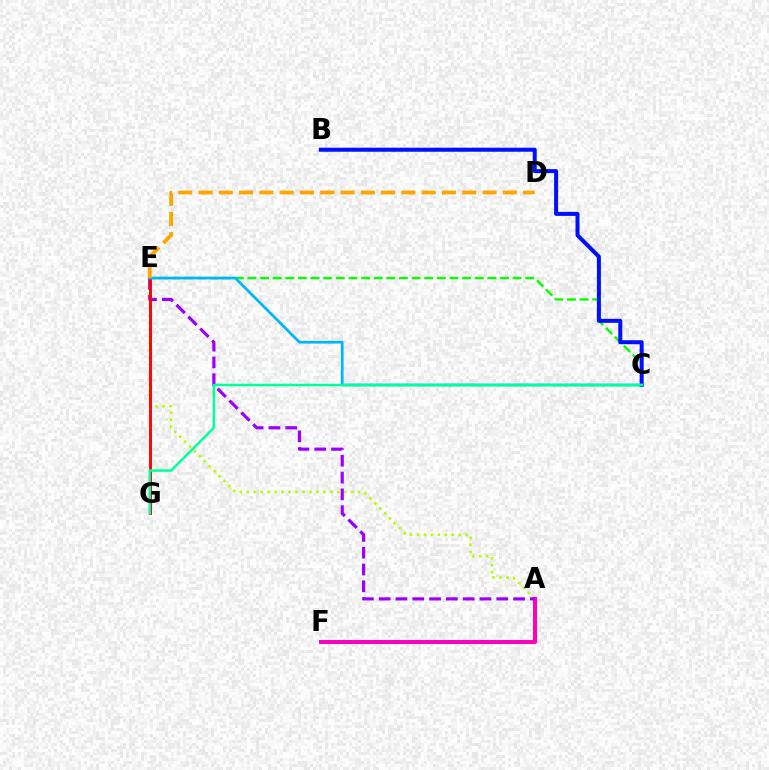{('A', 'E'): [{'color': '#b3ff00', 'line_style': 'dotted', 'thickness': 1.89}, {'color': '#9b00ff', 'line_style': 'dashed', 'thickness': 2.28}], ('A', 'F'): [{'color': '#ff00bd', 'line_style': 'solid', 'thickness': 2.9}], ('C', 'E'): [{'color': '#08ff00', 'line_style': 'dashed', 'thickness': 1.72}, {'color': '#00b5ff', 'line_style': 'solid', 'thickness': 1.95}], ('B', 'C'): [{'color': '#0010ff', 'line_style': 'solid', 'thickness': 2.89}], ('E', 'G'): [{'color': '#ff0000', 'line_style': 'solid', 'thickness': 2.08}], ('C', 'G'): [{'color': '#00ff9d', 'line_style': 'solid', 'thickness': 1.78}], ('D', 'E'): [{'color': '#ffa500', 'line_style': 'dashed', 'thickness': 2.76}]}